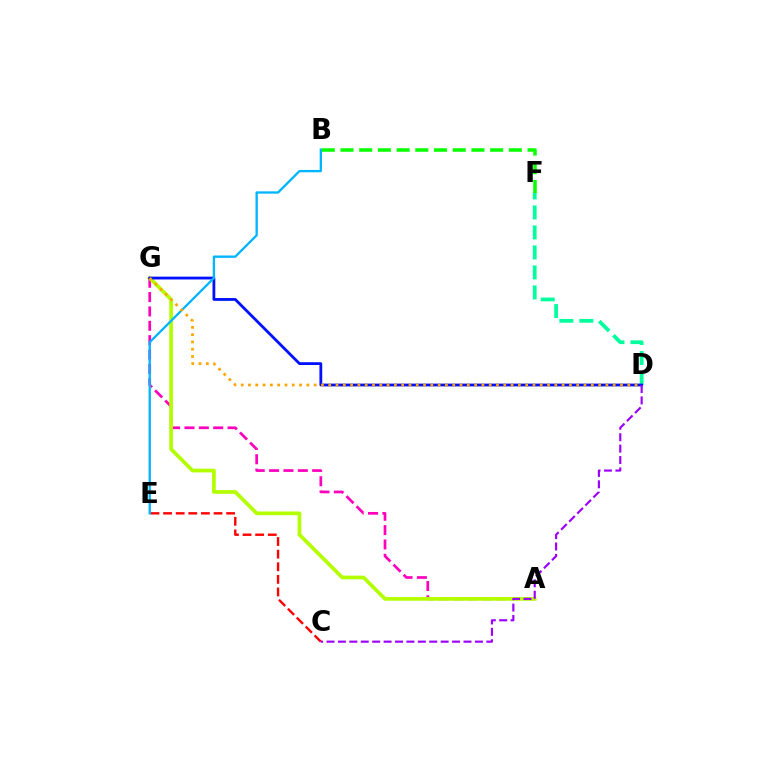{('A', 'G'): [{'color': '#ff00bd', 'line_style': 'dashed', 'thickness': 1.95}, {'color': '#b3ff00', 'line_style': 'solid', 'thickness': 2.67}], ('C', 'E'): [{'color': '#ff0000', 'line_style': 'dashed', 'thickness': 1.71}], ('D', 'F'): [{'color': '#00ff9d', 'line_style': 'dashed', 'thickness': 2.72}], ('D', 'G'): [{'color': '#0010ff', 'line_style': 'solid', 'thickness': 2.02}, {'color': '#ffa500', 'line_style': 'dotted', 'thickness': 1.98}], ('B', 'E'): [{'color': '#00b5ff', 'line_style': 'solid', 'thickness': 1.67}], ('C', 'D'): [{'color': '#9b00ff', 'line_style': 'dashed', 'thickness': 1.55}], ('B', 'F'): [{'color': '#08ff00', 'line_style': 'dashed', 'thickness': 2.54}]}